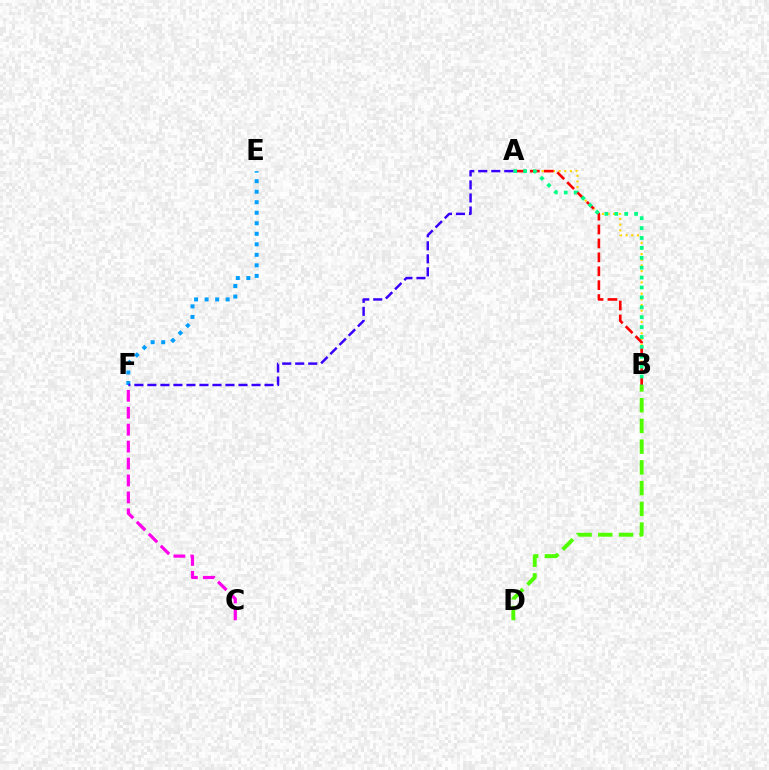{('A', 'B'): [{'color': '#ffd500', 'line_style': 'dotted', 'thickness': 1.54}, {'color': '#ff0000', 'line_style': 'dashed', 'thickness': 1.89}, {'color': '#00ff86', 'line_style': 'dotted', 'thickness': 2.69}], ('C', 'F'): [{'color': '#ff00ed', 'line_style': 'dashed', 'thickness': 2.3}], ('E', 'F'): [{'color': '#009eff', 'line_style': 'dotted', 'thickness': 2.86}], ('B', 'D'): [{'color': '#4fff00', 'line_style': 'dashed', 'thickness': 2.82}], ('A', 'F'): [{'color': '#3700ff', 'line_style': 'dashed', 'thickness': 1.77}]}